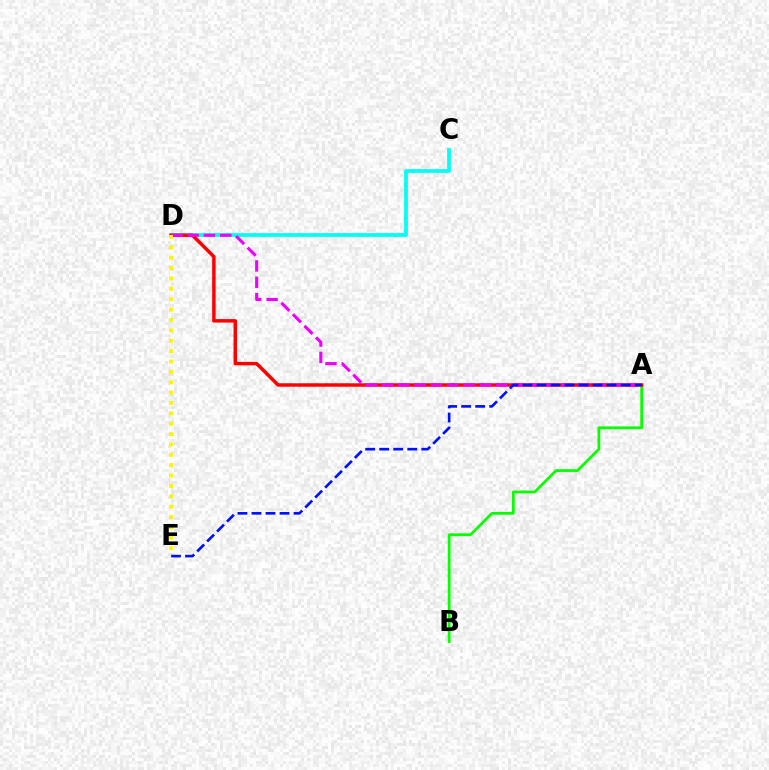{('A', 'B'): [{'color': '#08ff00', 'line_style': 'solid', 'thickness': 1.98}], ('C', 'D'): [{'color': '#00fff6', 'line_style': 'solid', 'thickness': 2.68}], ('A', 'D'): [{'color': '#ff0000', 'line_style': 'solid', 'thickness': 2.5}, {'color': '#ee00ff', 'line_style': 'dashed', 'thickness': 2.22}], ('A', 'E'): [{'color': '#0010ff', 'line_style': 'dashed', 'thickness': 1.91}], ('D', 'E'): [{'color': '#fcf500', 'line_style': 'dotted', 'thickness': 2.82}]}